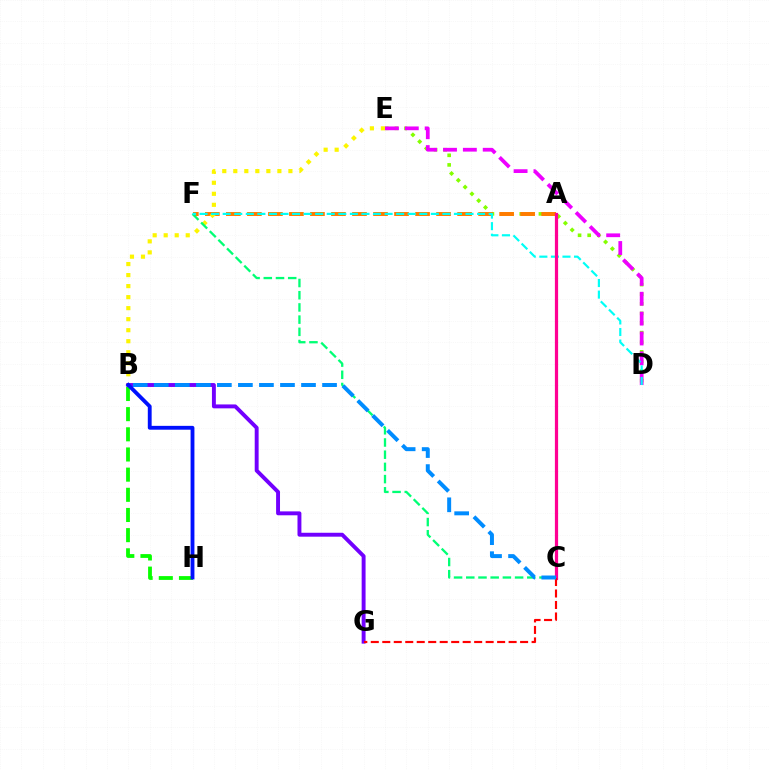{('D', 'E'): [{'color': '#84ff00', 'line_style': 'dotted', 'thickness': 2.61}, {'color': '#ee00ff', 'line_style': 'dashed', 'thickness': 2.7}], ('A', 'F'): [{'color': '#ff7c00', 'line_style': 'dashed', 'thickness': 2.86}], ('B', 'E'): [{'color': '#fcf500', 'line_style': 'dotted', 'thickness': 2.99}], ('C', 'F'): [{'color': '#00ff74', 'line_style': 'dashed', 'thickness': 1.66}], ('D', 'F'): [{'color': '#00fff6', 'line_style': 'dashed', 'thickness': 1.57}], ('B', 'G'): [{'color': '#7200ff', 'line_style': 'solid', 'thickness': 2.82}], ('A', 'C'): [{'color': '#ff0094', 'line_style': 'solid', 'thickness': 2.32}], ('C', 'G'): [{'color': '#ff0000', 'line_style': 'dashed', 'thickness': 1.56}], ('B', 'H'): [{'color': '#08ff00', 'line_style': 'dashed', 'thickness': 2.74}, {'color': '#0010ff', 'line_style': 'solid', 'thickness': 2.77}], ('B', 'C'): [{'color': '#008cff', 'line_style': 'dashed', 'thickness': 2.86}]}